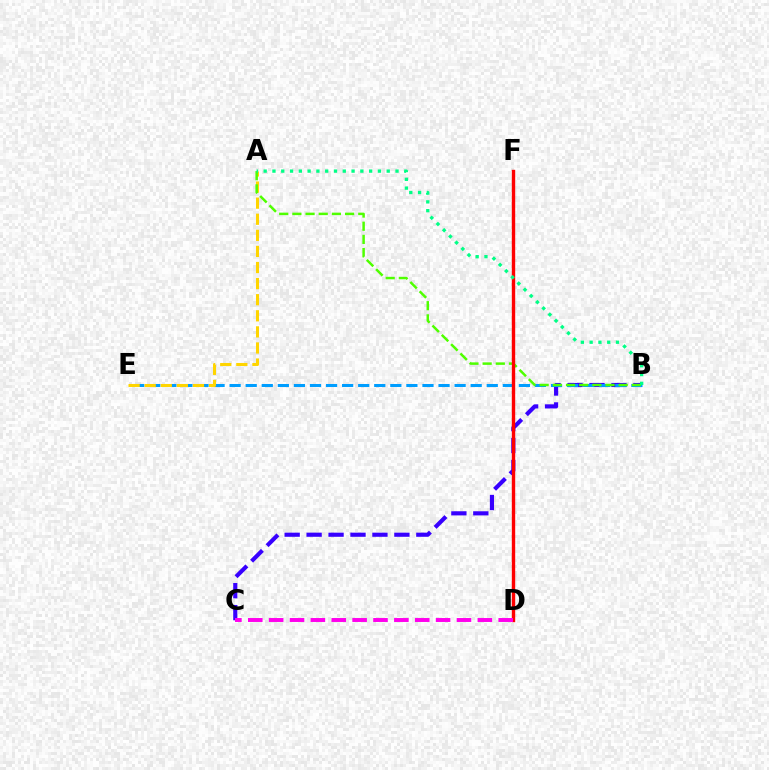{('B', 'C'): [{'color': '#3700ff', 'line_style': 'dashed', 'thickness': 2.98}], ('B', 'E'): [{'color': '#009eff', 'line_style': 'dashed', 'thickness': 2.18}], ('A', 'E'): [{'color': '#ffd500', 'line_style': 'dashed', 'thickness': 2.19}], ('A', 'B'): [{'color': '#4fff00', 'line_style': 'dashed', 'thickness': 1.79}, {'color': '#00ff86', 'line_style': 'dotted', 'thickness': 2.39}], ('D', 'F'): [{'color': '#ff0000', 'line_style': 'solid', 'thickness': 2.44}], ('C', 'D'): [{'color': '#ff00ed', 'line_style': 'dashed', 'thickness': 2.84}]}